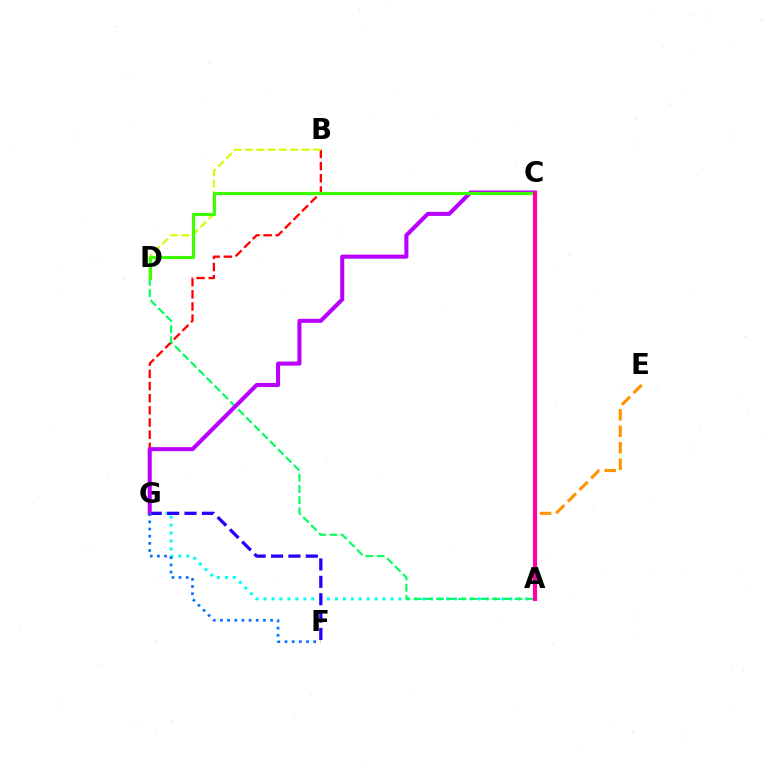{('B', 'G'): [{'color': '#ff0000', 'line_style': 'dashed', 'thickness': 1.65}], ('A', 'G'): [{'color': '#00fff6', 'line_style': 'dotted', 'thickness': 2.15}], ('A', 'E'): [{'color': '#ff9400', 'line_style': 'dashed', 'thickness': 2.24}], ('B', 'D'): [{'color': '#d1ff00', 'line_style': 'dashed', 'thickness': 1.54}], ('A', 'D'): [{'color': '#00ff5c', 'line_style': 'dashed', 'thickness': 1.52}], ('F', 'G'): [{'color': '#2500ff', 'line_style': 'dashed', 'thickness': 2.36}, {'color': '#0074ff', 'line_style': 'dotted', 'thickness': 1.95}], ('C', 'G'): [{'color': '#b900ff', 'line_style': 'solid', 'thickness': 2.92}], ('C', 'D'): [{'color': '#3dff00', 'line_style': 'solid', 'thickness': 2.26}], ('A', 'C'): [{'color': '#ff00ac', 'line_style': 'solid', 'thickness': 2.97}]}